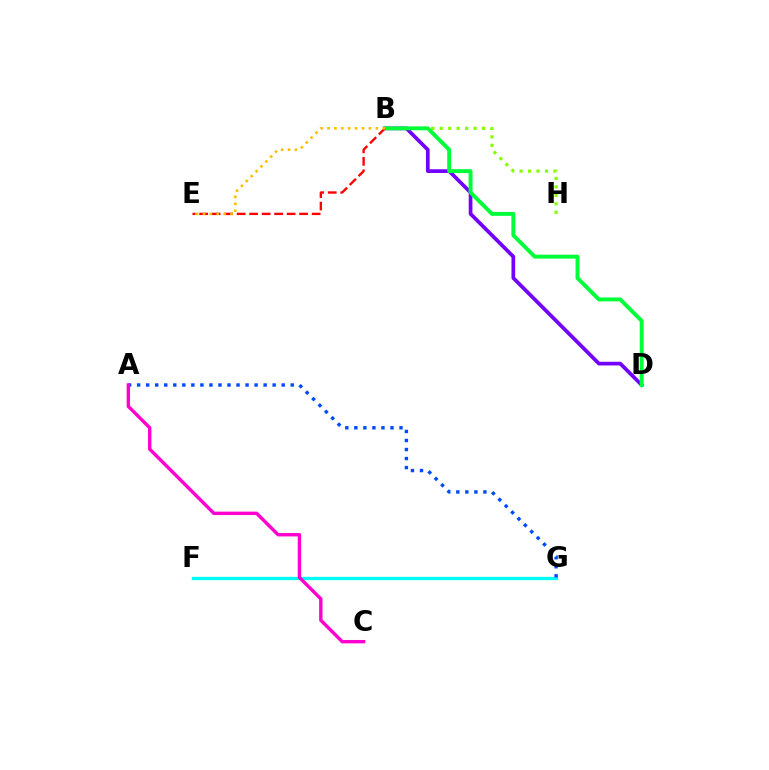{('B', 'D'): [{'color': '#7200ff', 'line_style': 'solid', 'thickness': 2.68}, {'color': '#00ff39', 'line_style': 'solid', 'thickness': 2.82}], ('F', 'G'): [{'color': '#00fff6', 'line_style': 'solid', 'thickness': 2.37}], ('B', 'H'): [{'color': '#84ff00', 'line_style': 'dotted', 'thickness': 2.3}], ('B', 'E'): [{'color': '#ff0000', 'line_style': 'dashed', 'thickness': 1.7}, {'color': '#ffbd00', 'line_style': 'dotted', 'thickness': 1.87}], ('A', 'G'): [{'color': '#004bff', 'line_style': 'dotted', 'thickness': 2.45}], ('A', 'C'): [{'color': '#ff00cf', 'line_style': 'solid', 'thickness': 2.44}]}